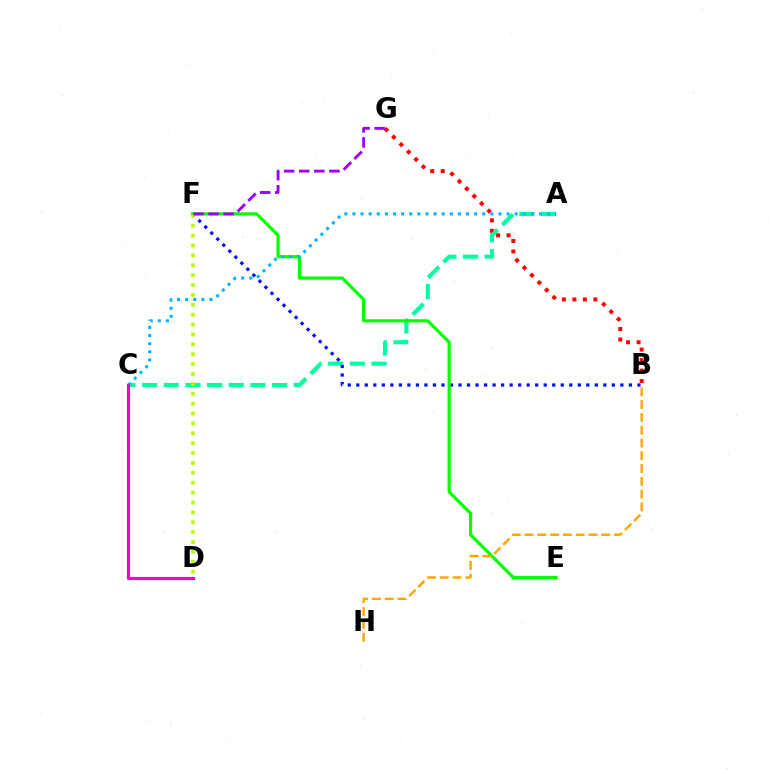{('B', 'G'): [{'color': '#ff0000', 'line_style': 'dotted', 'thickness': 2.85}], ('A', 'C'): [{'color': '#00ff9d', 'line_style': 'dashed', 'thickness': 2.94}, {'color': '#00b5ff', 'line_style': 'dotted', 'thickness': 2.2}], ('B', 'F'): [{'color': '#0010ff', 'line_style': 'dotted', 'thickness': 2.31}], ('E', 'F'): [{'color': '#08ff00', 'line_style': 'solid', 'thickness': 2.3}], ('D', 'F'): [{'color': '#b3ff00', 'line_style': 'dotted', 'thickness': 2.69}], ('F', 'G'): [{'color': '#9b00ff', 'line_style': 'dashed', 'thickness': 2.05}], ('B', 'H'): [{'color': '#ffa500', 'line_style': 'dashed', 'thickness': 1.74}], ('C', 'D'): [{'color': '#ff00bd', 'line_style': 'solid', 'thickness': 2.25}]}